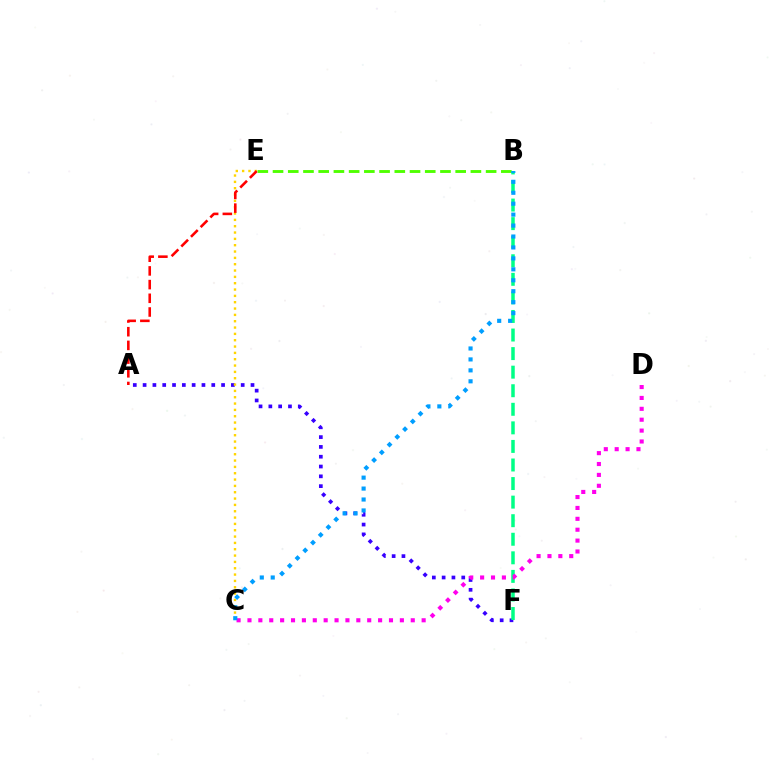{('A', 'F'): [{'color': '#3700ff', 'line_style': 'dotted', 'thickness': 2.67}], ('B', 'E'): [{'color': '#4fff00', 'line_style': 'dashed', 'thickness': 2.07}], ('B', 'F'): [{'color': '#00ff86', 'line_style': 'dashed', 'thickness': 2.52}], ('C', 'D'): [{'color': '#ff00ed', 'line_style': 'dotted', 'thickness': 2.96}], ('C', 'E'): [{'color': '#ffd500', 'line_style': 'dotted', 'thickness': 1.72}], ('A', 'E'): [{'color': '#ff0000', 'line_style': 'dashed', 'thickness': 1.86}], ('B', 'C'): [{'color': '#009eff', 'line_style': 'dotted', 'thickness': 2.97}]}